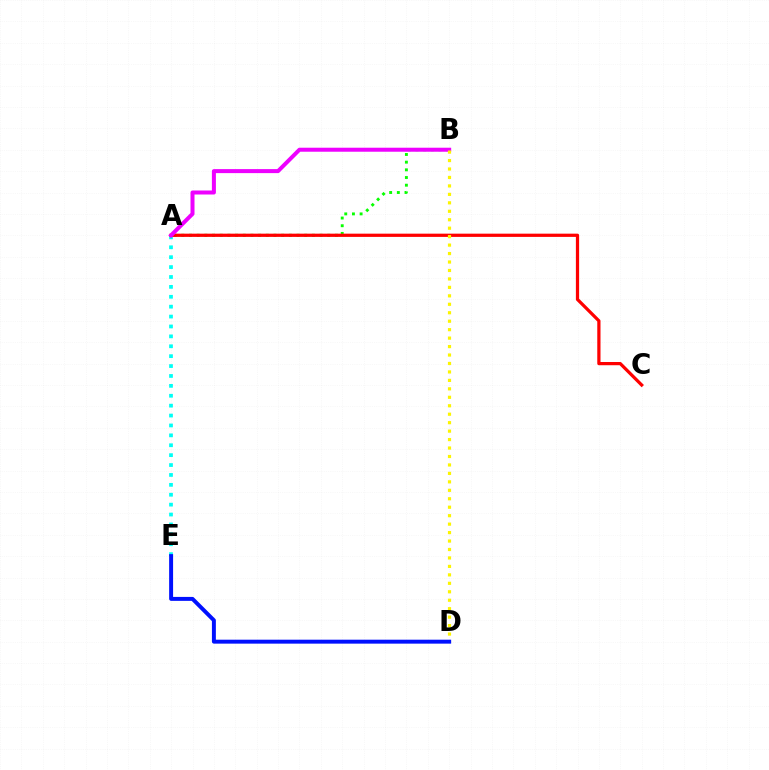{('A', 'B'): [{'color': '#08ff00', 'line_style': 'dotted', 'thickness': 2.09}, {'color': '#ee00ff', 'line_style': 'solid', 'thickness': 2.89}], ('A', 'E'): [{'color': '#00fff6', 'line_style': 'dotted', 'thickness': 2.69}], ('A', 'C'): [{'color': '#ff0000', 'line_style': 'solid', 'thickness': 2.33}], ('B', 'D'): [{'color': '#fcf500', 'line_style': 'dotted', 'thickness': 2.3}], ('D', 'E'): [{'color': '#0010ff', 'line_style': 'solid', 'thickness': 2.84}]}